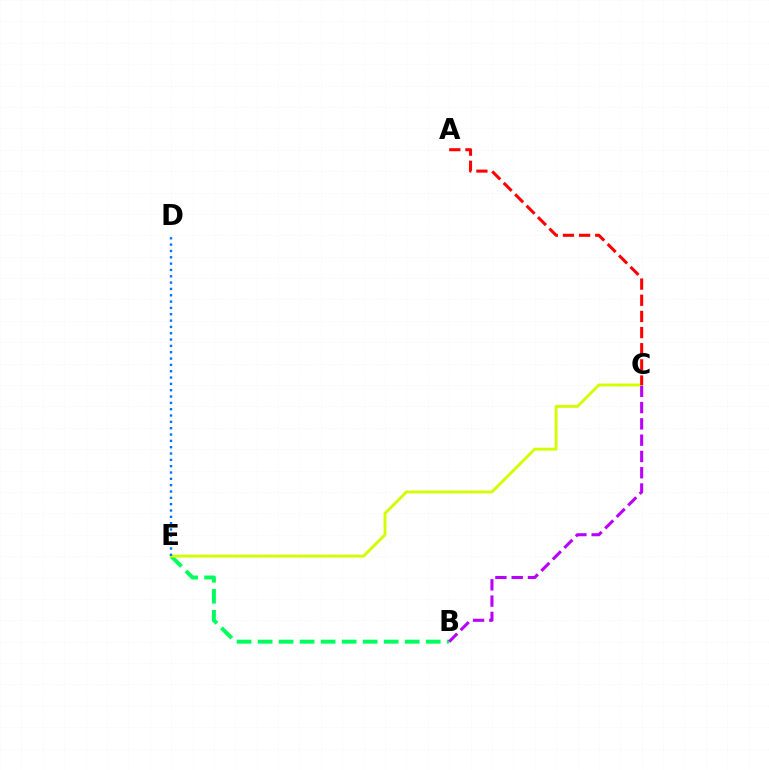{('B', 'E'): [{'color': '#00ff5c', 'line_style': 'dashed', 'thickness': 2.86}], ('C', 'E'): [{'color': '#d1ff00', 'line_style': 'solid', 'thickness': 2.08}], ('A', 'C'): [{'color': '#ff0000', 'line_style': 'dashed', 'thickness': 2.2}], ('D', 'E'): [{'color': '#0074ff', 'line_style': 'dotted', 'thickness': 1.72}], ('B', 'C'): [{'color': '#b900ff', 'line_style': 'dashed', 'thickness': 2.21}]}